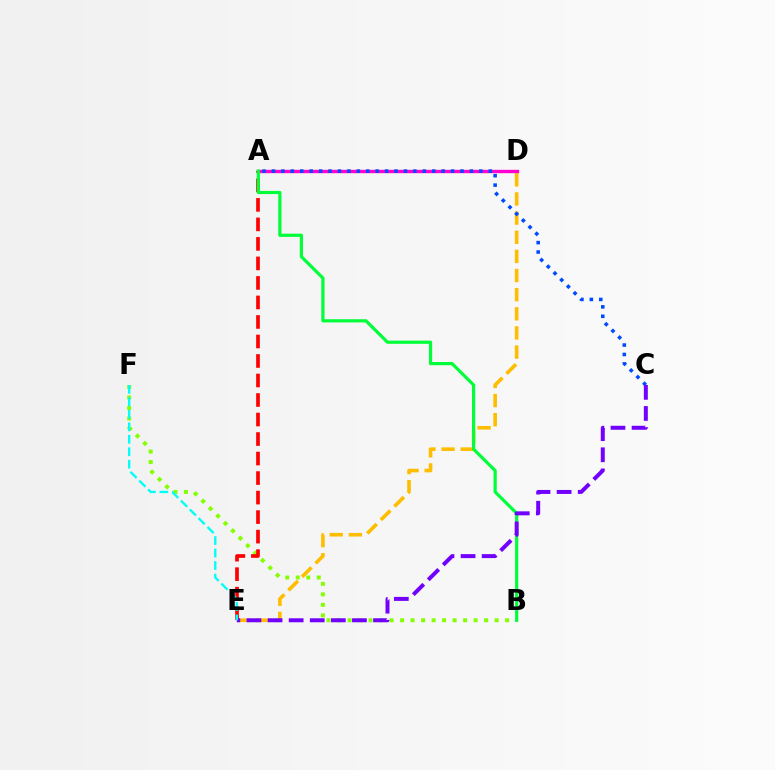{('B', 'F'): [{'color': '#84ff00', 'line_style': 'dotted', 'thickness': 2.85}], ('D', 'E'): [{'color': '#ffbd00', 'line_style': 'dashed', 'thickness': 2.6}], ('A', 'D'): [{'color': '#ff00cf', 'line_style': 'solid', 'thickness': 2.43}], ('A', 'E'): [{'color': '#ff0000', 'line_style': 'dashed', 'thickness': 2.65}], ('A', 'C'): [{'color': '#004bff', 'line_style': 'dotted', 'thickness': 2.56}], ('A', 'B'): [{'color': '#00ff39', 'line_style': 'solid', 'thickness': 2.3}], ('C', 'E'): [{'color': '#7200ff', 'line_style': 'dashed', 'thickness': 2.87}], ('E', 'F'): [{'color': '#00fff6', 'line_style': 'dashed', 'thickness': 1.69}]}